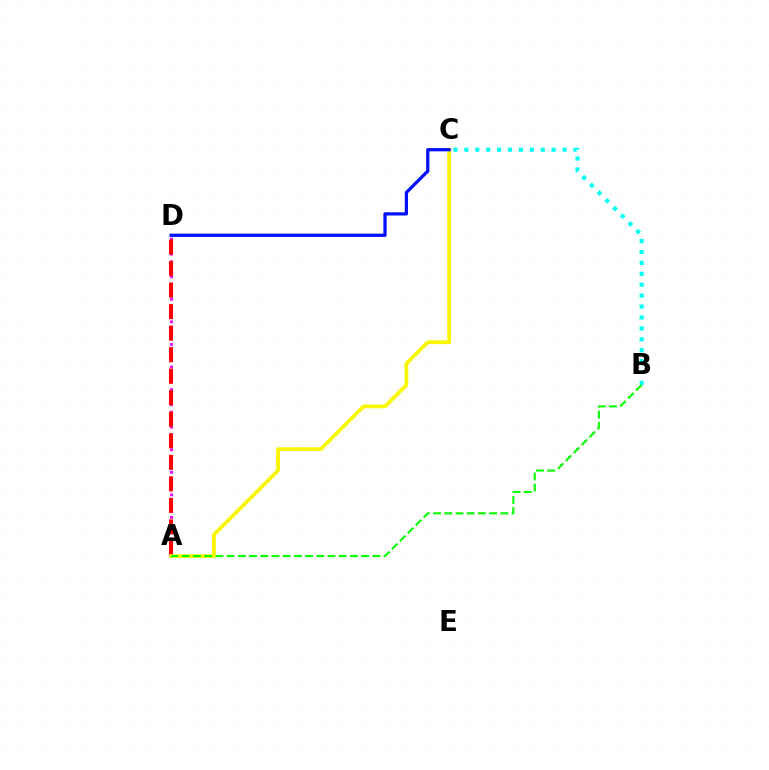{('A', 'D'): [{'color': '#ee00ff', 'line_style': 'dotted', 'thickness': 2.04}, {'color': '#ff0000', 'line_style': 'dashed', 'thickness': 2.93}], ('B', 'C'): [{'color': '#00fff6', 'line_style': 'dotted', 'thickness': 2.96}], ('A', 'C'): [{'color': '#fcf500', 'line_style': 'solid', 'thickness': 2.71}], ('C', 'D'): [{'color': '#0010ff', 'line_style': 'solid', 'thickness': 2.34}], ('A', 'B'): [{'color': '#08ff00', 'line_style': 'dashed', 'thickness': 1.52}]}